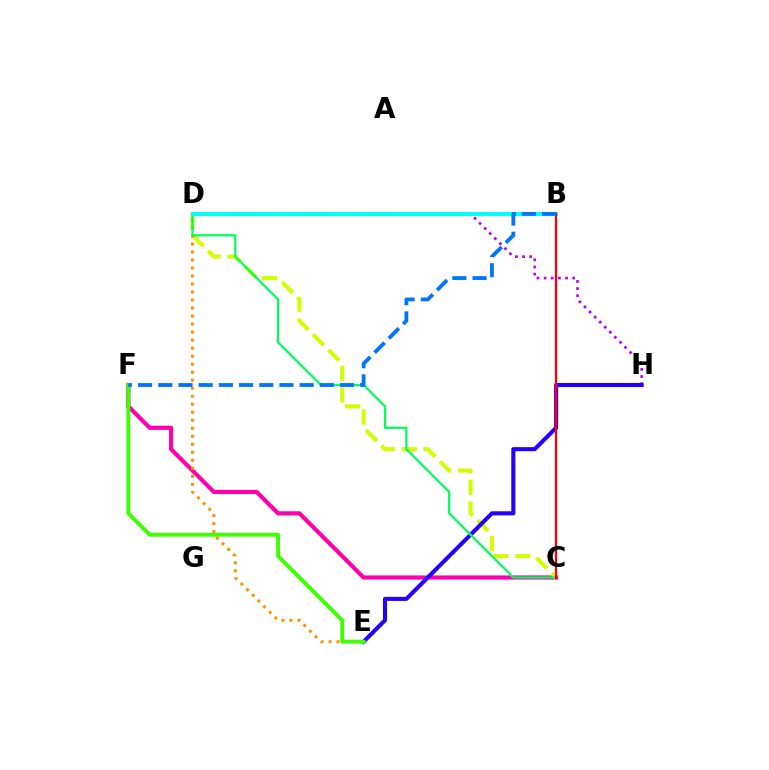{('C', 'F'): [{'color': '#ff00ac', 'line_style': 'solid', 'thickness': 2.99}], ('D', 'H'): [{'color': '#b900ff', 'line_style': 'dotted', 'thickness': 1.94}], ('C', 'D'): [{'color': '#d1ff00', 'line_style': 'dashed', 'thickness': 2.95}, {'color': '#00ff5c', 'line_style': 'solid', 'thickness': 1.61}], ('D', 'E'): [{'color': '#ff9400', 'line_style': 'dotted', 'thickness': 2.18}], ('E', 'H'): [{'color': '#2500ff', 'line_style': 'solid', 'thickness': 2.94}], ('B', 'D'): [{'color': '#00fff6', 'line_style': 'solid', 'thickness': 2.84}], ('E', 'F'): [{'color': '#3dff00', 'line_style': 'solid', 'thickness': 2.79}], ('B', 'C'): [{'color': '#ff0000', 'line_style': 'solid', 'thickness': 1.62}], ('B', 'F'): [{'color': '#0074ff', 'line_style': 'dashed', 'thickness': 2.74}]}